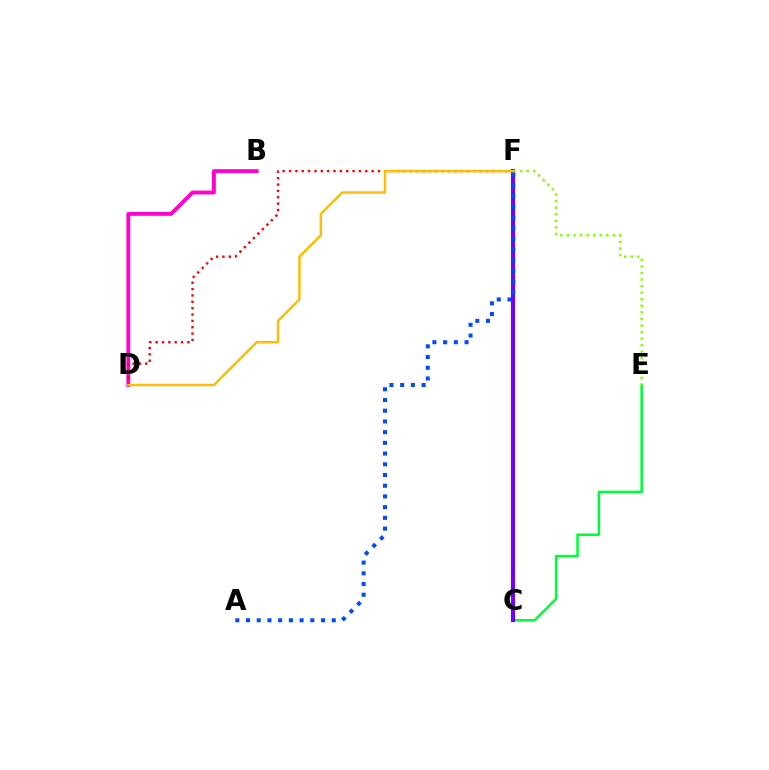{('B', 'D'): [{'color': '#ff00cf', 'line_style': 'solid', 'thickness': 2.79}], ('C', 'E'): [{'color': '#00ff39', 'line_style': 'solid', 'thickness': 1.85}], ('C', 'F'): [{'color': '#00fff6', 'line_style': 'solid', 'thickness': 1.73}, {'color': '#7200ff', 'line_style': 'solid', 'thickness': 2.94}], ('D', 'F'): [{'color': '#ff0000', 'line_style': 'dotted', 'thickness': 1.73}, {'color': '#ffbd00', 'line_style': 'solid', 'thickness': 1.77}], ('E', 'F'): [{'color': '#84ff00', 'line_style': 'dotted', 'thickness': 1.78}], ('A', 'F'): [{'color': '#004bff', 'line_style': 'dotted', 'thickness': 2.91}]}